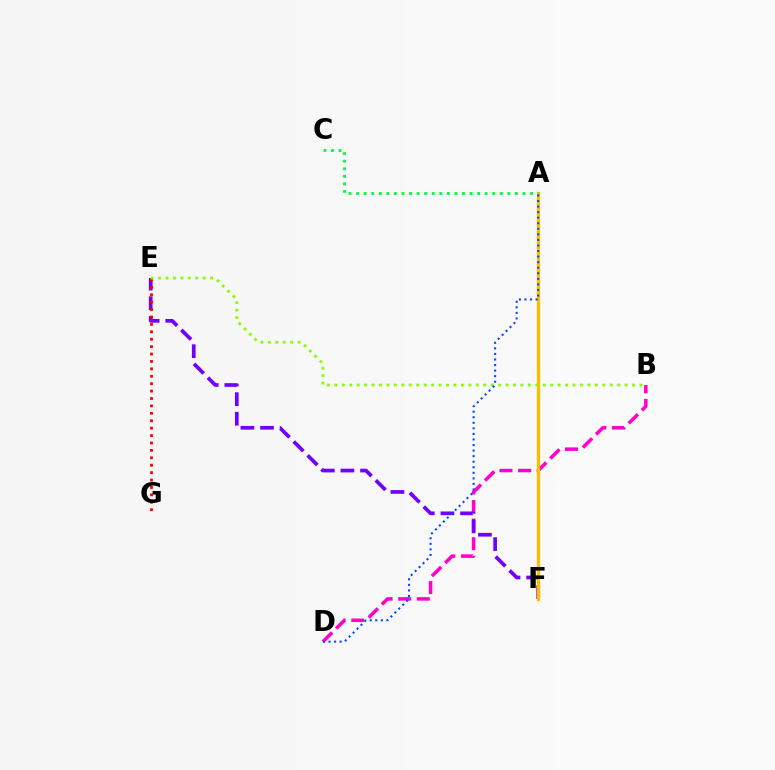{('B', 'D'): [{'color': '#ff00cf', 'line_style': 'dashed', 'thickness': 2.53}], ('E', 'F'): [{'color': '#7200ff', 'line_style': 'dashed', 'thickness': 2.66}], ('E', 'G'): [{'color': '#ff0000', 'line_style': 'dotted', 'thickness': 2.01}], ('A', 'F'): [{'color': '#00fff6', 'line_style': 'dashed', 'thickness': 1.89}, {'color': '#ffbd00', 'line_style': 'solid', 'thickness': 2.37}], ('B', 'E'): [{'color': '#84ff00', 'line_style': 'dotted', 'thickness': 2.02}], ('A', 'C'): [{'color': '#00ff39', 'line_style': 'dotted', 'thickness': 2.06}], ('A', 'D'): [{'color': '#004bff', 'line_style': 'dotted', 'thickness': 1.51}]}